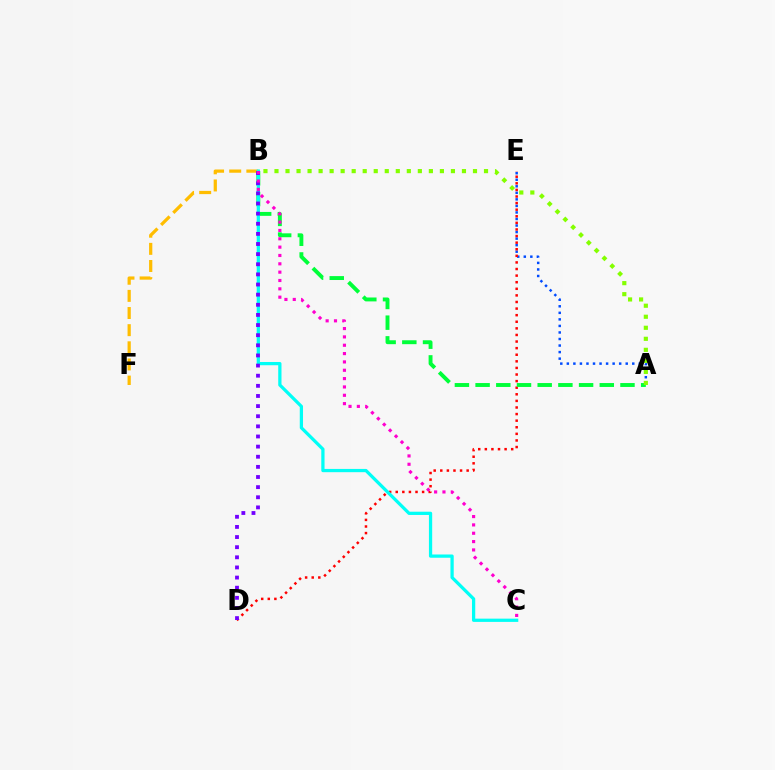{('A', 'E'): [{'color': '#004bff', 'line_style': 'dotted', 'thickness': 1.78}], ('B', 'F'): [{'color': '#ffbd00', 'line_style': 'dashed', 'thickness': 2.33}], ('D', 'E'): [{'color': '#ff0000', 'line_style': 'dotted', 'thickness': 1.79}], ('A', 'B'): [{'color': '#00ff39', 'line_style': 'dashed', 'thickness': 2.81}, {'color': '#84ff00', 'line_style': 'dotted', 'thickness': 3.0}], ('B', 'C'): [{'color': '#00fff6', 'line_style': 'solid', 'thickness': 2.34}, {'color': '#ff00cf', 'line_style': 'dotted', 'thickness': 2.27}], ('B', 'D'): [{'color': '#7200ff', 'line_style': 'dotted', 'thickness': 2.75}]}